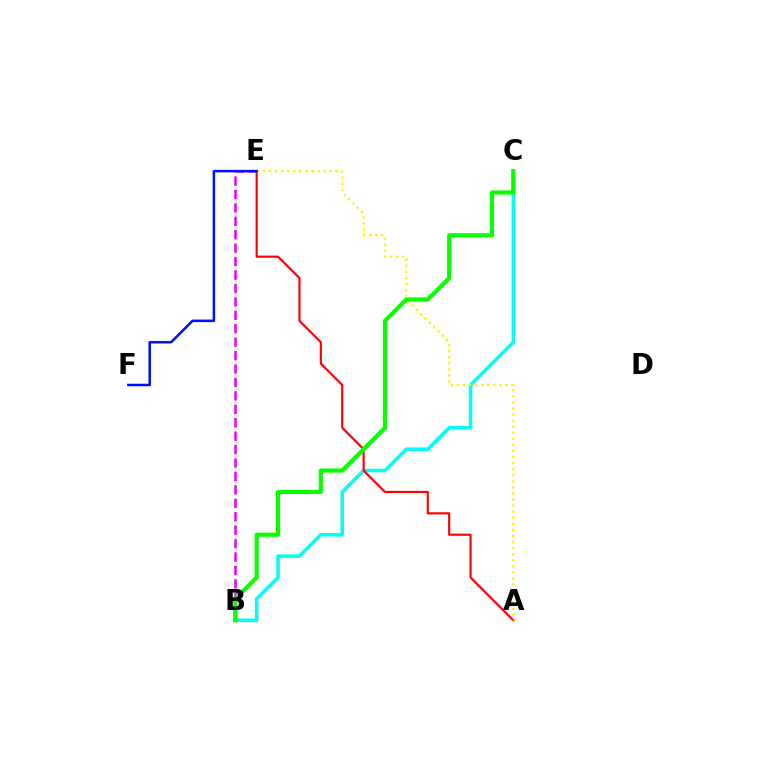{('B', 'E'): [{'color': '#ee00ff', 'line_style': 'dashed', 'thickness': 1.82}], ('B', 'C'): [{'color': '#00fff6', 'line_style': 'solid', 'thickness': 2.57}, {'color': '#08ff00', 'line_style': 'solid', 'thickness': 2.99}], ('A', 'E'): [{'color': '#ff0000', 'line_style': 'solid', 'thickness': 1.56}, {'color': '#fcf500', 'line_style': 'dotted', 'thickness': 1.65}], ('E', 'F'): [{'color': '#0010ff', 'line_style': 'solid', 'thickness': 1.82}]}